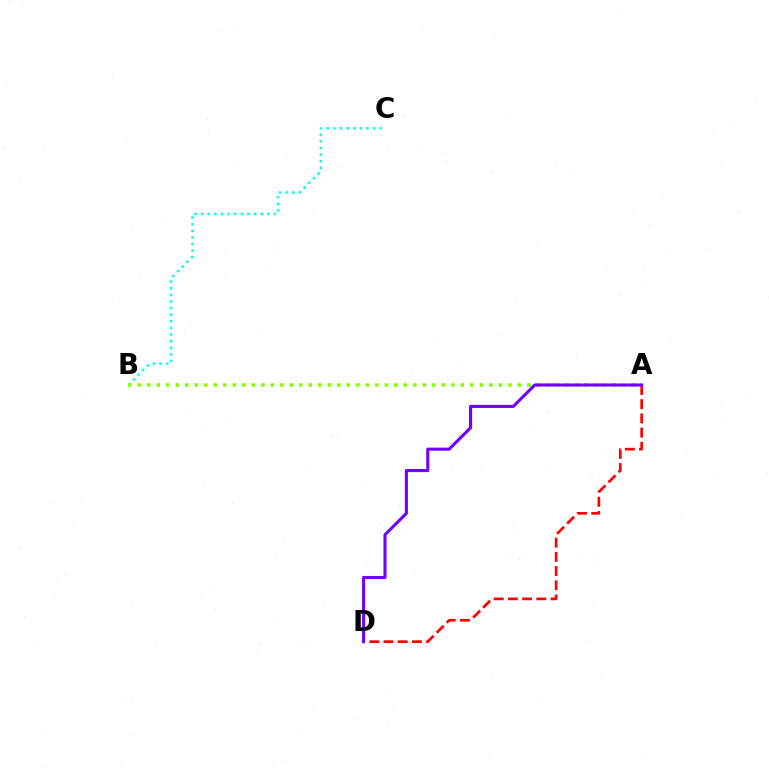{('B', 'C'): [{'color': '#00fff6', 'line_style': 'dotted', 'thickness': 1.8}], ('A', 'B'): [{'color': '#84ff00', 'line_style': 'dotted', 'thickness': 2.58}], ('A', 'D'): [{'color': '#ff0000', 'line_style': 'dashed', 'thickness': 1.93}, {'color': '#7200ff', 'line_style': 'solid', 'thickness': 2.22}]}